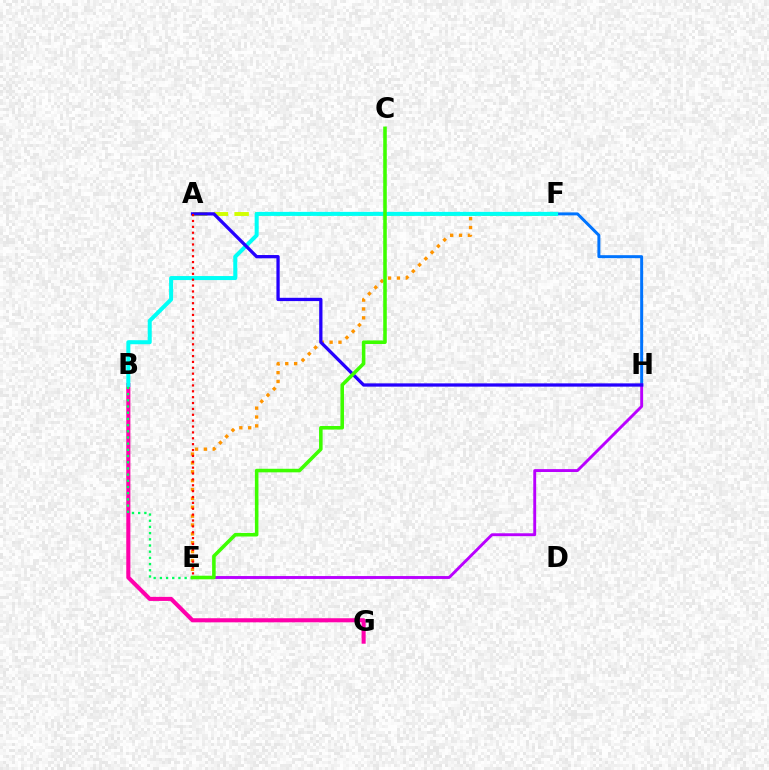{('A', 'F'): [{'color': '#d1ff00', 'line_style': 'dashed', 'thickness': 2.81}], ('E', 'F'): [{'color': '#ff9400', 'line_style': 'dotted', 'thickness': 2.41}], ('B', 'G'): [{'color': '#ff00ac', 'line_style': 'solid', 'thickness': 2.94}], ('F', 'H'): [{'color': '#0074ff', 'line_style': 'solid', 'thickness': 2.15}], ('E', 'H'): [{'color': '#b900ff', 'line_style': 'solid', 'thickness': 2.08}], ('B', 'F'): [{'color': '#00fff6', 'line_style': 'solid', 'thickness': 2.9}], ('B', 'E'): [{'color': '#00ff5c', 'line_style': 'dotted', 'thickness': 1.68}], ('A', 'H'): [{'color': '#2500ff', 'line_style': 'solid', 'thickness': 2.36}], ('A', 'E'): [{'color': '#ff0000', 'line_style': 'dotted', 'thickness': 1.6}], ('C', 'E'): [{'color': '#3dff00', 'line_style': 'solid', 'thickness': 2.56}]}